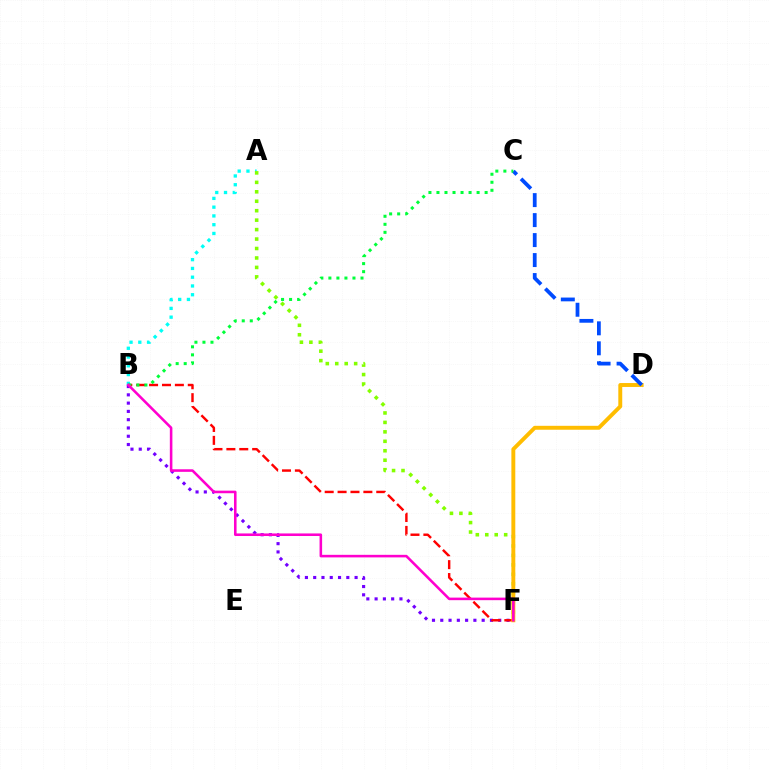{('B', 'F'): [{'color': '#7200ff', 'line_style': 'dotted', 'thickness': 2.25}, {'color': '#ff0000', 'line_style': 'dashed', 'thickness': 1.75}, {'color': '#ff00cf', 'line_style': 'solid', 'thickness': 1.85}], ('A', 'B'): [{'color': '#00fff6', 'line_style': 'dotted', 'thickness': 2.38}], ('A', 'F'): [{'color': '#84ff00', 'line_style': 'dotted', 'thickness': 2.57}], ('D', 'F'): [{'color': '#ffbd00', 'line_style': 'solid', 'thickness': 2.82}], ('C', 'D'): [{'color': '#004bff', 'line_style': 'dashed', 'thickness': 2.71}], ('B', 'C'): [{'color': '#00ff39', 'line_style': 'dotted', 'thickness': 2.18}]}